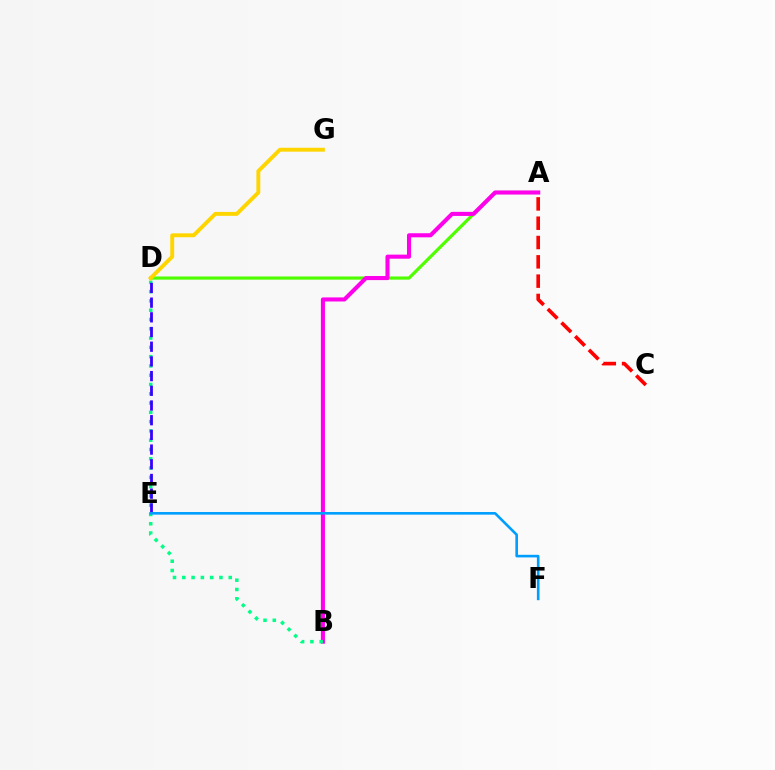{('A', 'D'): [{'color': '#4fff00', 'line_style': 'solid', 'thickness': 2.29}], ('A', 'B'): [{'color': '#ff00ed', 'line_style': 'solid', 'thickness': 2.94}], ('B', 'D'): [{'color': '#00ff86', 'line_style': 'dotted', 'thickness': 2.52}], ('D', 'G'): [{'color': '#ffd500', 'line_style': 'solid', 'thickness': 2.81}], ('D', 'E'): [{'color': '#3700ff', 'line_style': 'dashed', 'thickness': 2.0}], ('E', 'F'): [{'color': '#009eff', 'line_style': 'solid', 'thickness': 1.89}], ('A', 'C'): [{'color': '#ff0000', 'line_style': 'dashed', 'thickness': 2.62}]}